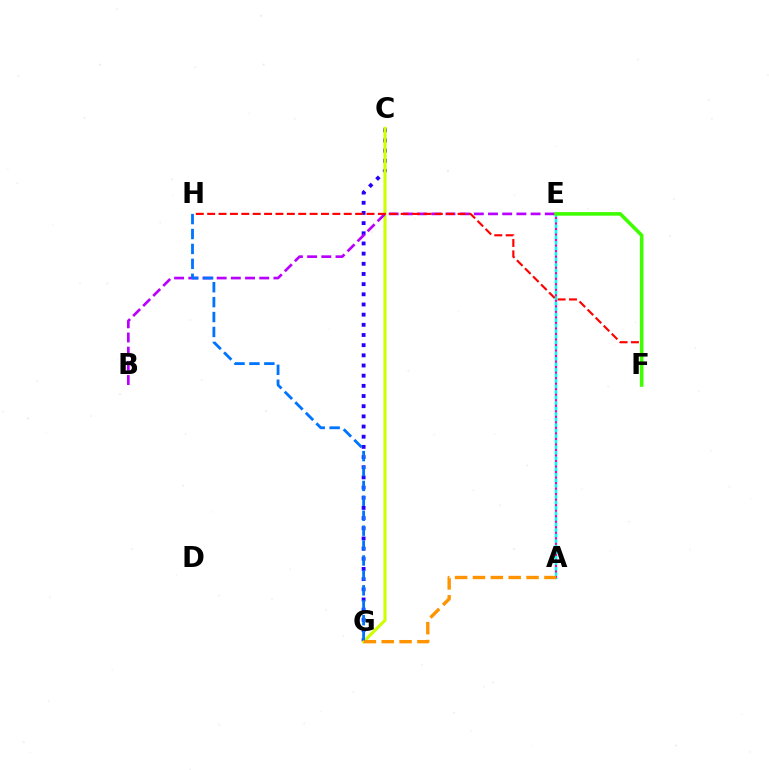{('C', 'G'): [{'color': '#2500ff', 'line_style': 'dotted', 'thickness': 2.76}, {'color': '#00ff5c', 'line_style': 'solid', 'thickness': 1.53}, {'color': '#d1ff00', 'line_style': 'solid', 'thickness': 2.2}], ('A', 'E'): [{'color': '#00fff6', 'line_style': 'solid', 'thickness': 1.77}, {'color': '#ff00ac', 'line_style': 'dotted', 'thickness': 1.5}], ('B', 'E'): [{'color': '#b900ff', 'line_style': 'dashed', 'thickness': 1.93}], ('F', 'H'): [{'color': '#ff0000', 'line_style': 'dashed', 'thickness': 1.55}], ('A', 'G'): [{'color': '#ff9400', 'line_style': 'dashed', 'thickness': 2.43}], ('E', 'F'): [{'color': '#3dff00', 'line_style': 'solid', 'thickness': 2.57}], ('G', 'H'): [{'color': '#0074ff', 'line_style': 'dashed', 'thickness': 2.03}]}